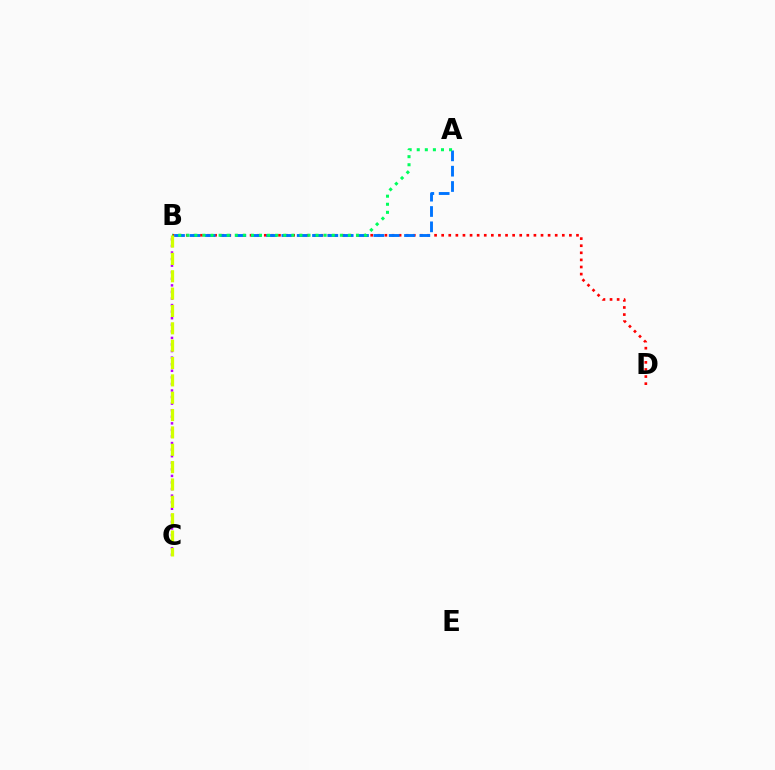{('B', 'D'): [{'color': '#ff0000', 'line_style': 'dotted', 'thickness': 1.93}], ('A', 'B'): [{'color': '#0074ff', 'line_style': 'dashed', 'thickness': 2.08}, {'color': '#00ff5c', 'line_style': 'dotted', 'thickness': 2.2}], ('B', 'C'): [{'color': '#b900ff', 'line_style': 'dotted', 'thickness': 1.79}, {'color': '#d1ff00', 'line_style': 'dashed', 'thickness': 2.36}]}